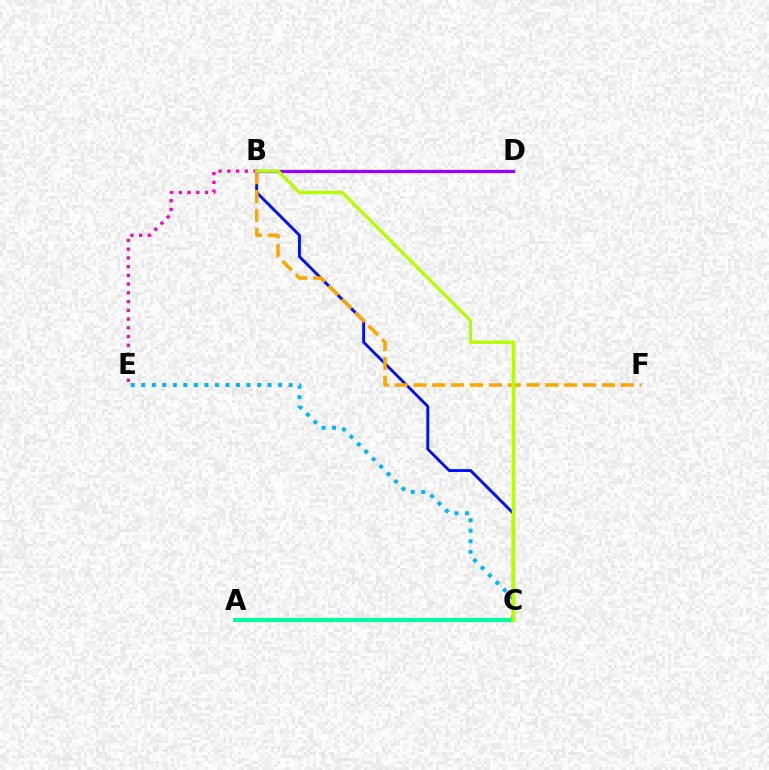{('B', 'E'): [{'color': '#ff00bd', 'line_style': 'dotted', 'thickness': 2.37}], ('B', 'C'): [{'color': '#0010ff', 'line_style': 'solid', 'thickness': 2.08}, {'color': '#b3ff00', 'line_style': 'solid', 'thickness': 2.39}], ('A', 'C'): [{'color': '#08ff00', 'line_style': 'dotted', 'thickness': 2.04}, {'color': '#ff0000', 'line_style': 'dashed', 'thickness': 2.19}, {'color': '#00ff9d', 'line_style': 'solid', 'thickness': 2.92}], ('C', 'E'): [{'color': '#00b5ff', 'line_style': 'dotted', 'thickness': 2.86}], ('B', 'F'): [{'color': '#ffa500', 'line_style': 'dashed', 'thickness': 2.56}], ('B', 'D'): [{'color': '#9b00ff', 'line_style': 'solid', 'thickness': 2.33}]}